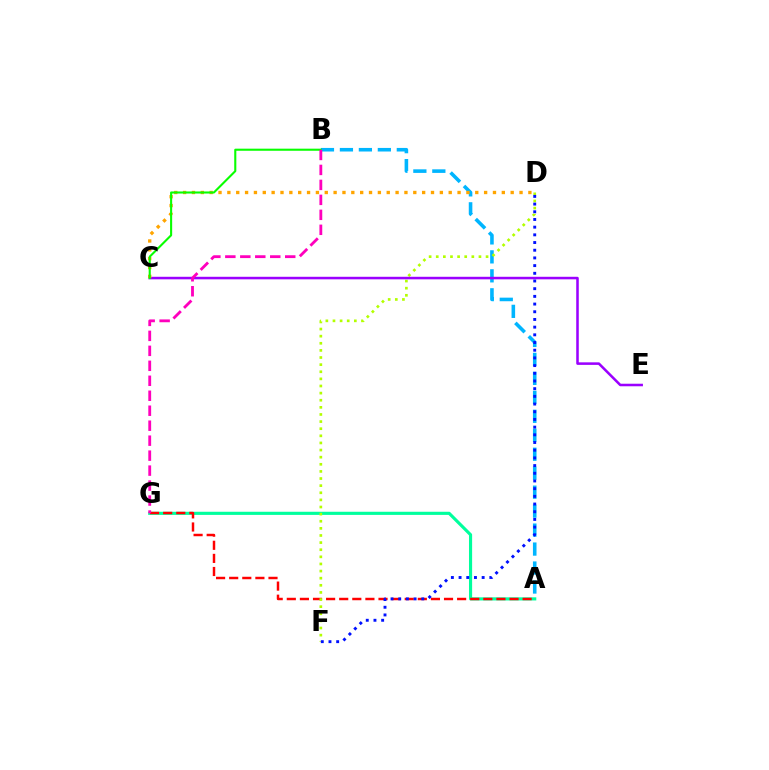{('A', 'G'): [{'color': '#00ff9d', 'line_style': 'solid', 'thickness': 2.26}, {'color': '#ff0000', 'line_style': 'dashed', 'thickness': 1.78}], ('A', 'B'): [{'color': '#00b5ff', 'line_style': 'dashed', 'thickness': 2.58}], ('D', 'F'): [{'color': '#b3ff00', 'line_style': 'dotted', 'thickness': 1.93}, {'color': '#0010ff', 'line_style': 'dotted', 'thickness': 2.09}], ('C', 'E'): [{'color': '#9b00ff', 'line_style': 'solid', 'thickness': 1.83}], ('C', 'D'): [{'color': '#ffa500', 'line_style': 'dotted', 'thickness': 2.41}], ('B', 'C'): [{'color': '#08ff00', 'line_style': 'solid', 'thickness': 1.51}], ('B', 'G'): [{'color': '#ff00bd', 'line_style': 'dashed', 'thickness': 2.03}]}